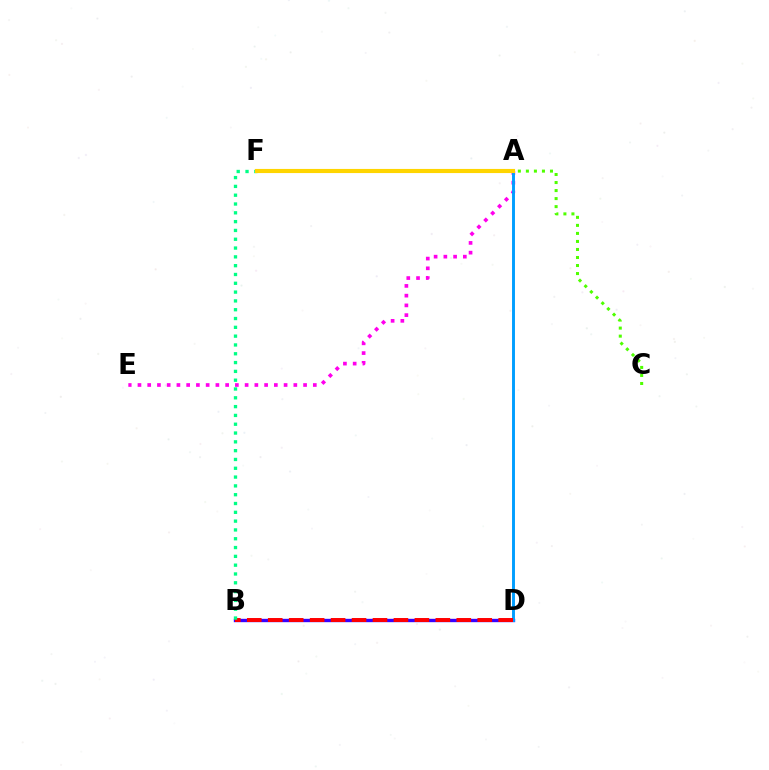{('A', 'E'): [{'color': '#ff00ed', 'line_style': 'dotted', 'thickness': 2.65}], ('B', 'D'): [{'color': '#3700ff', 'line_style': 'solid', 'thickness': 2.42}, {'color': '#ff0000', 'line_style': 'dashed', 'thickness': 2.85}], ('A', 'D'): [{'color': '#009eff', 'line_style': 'solid', 'thickness': 2.11}], ('A', 'C'): [{'color': '#4fff00', 'line_style': 'dotted', 'thickness': 2.18}], ('B', 'F'): [{'color': '#00ff86', 'line_style': 'dotted', 'thickness': 2.39}], ('A', 'F'): [{'color': '#ffd500', 'line_style': 'solid', 'thickness': 2.97}]}